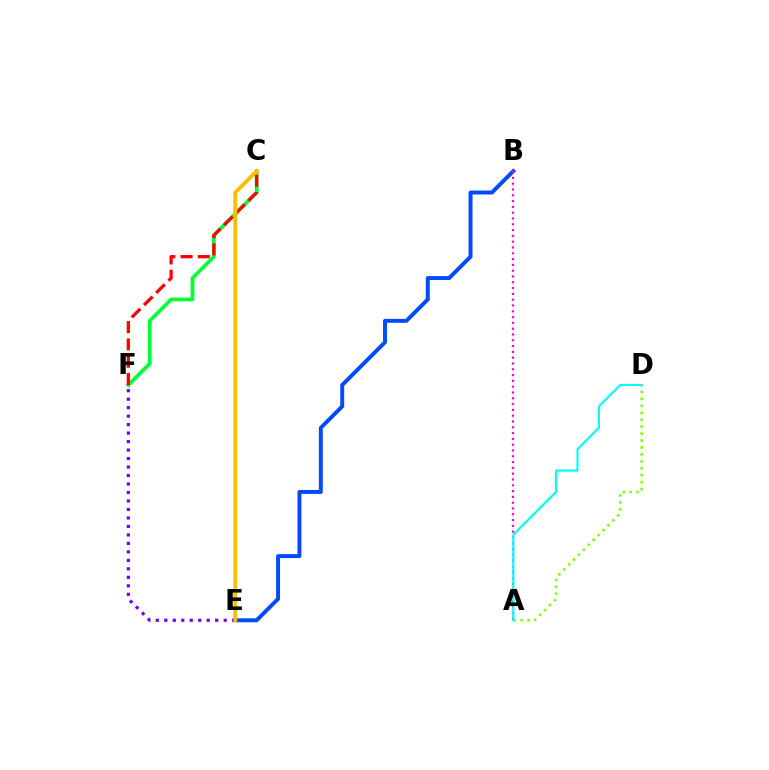{('A', 'D'): [{'color': '#84ff00', 'line_style': 'dotted', 'thickness': 1.88}, {'color': '#00fff6', 'line_style': 'solid', 'thickness': 1.55}], ('C', 'F'): [{'color': '#00ff39', 'line_style': 'solid', 'thickness': 2.69}, {'color': '#ff0000', 'line_style': 'dashed', 'thickness': 2.35}], ('B', 'E'): [{'color': '#004bff', 'line_style': 'solid', 'thickness': 2.84}], ('A', 'B'): [{'color': '#ff00cf', 'line_style': 'dotted', 'thickness': 1.58}], ('E', 'F'): [{'color': '#7200ff', 'line_style': 'dotted', 'thickness': 2.31}], ('C', 'E'): [{'color': '#ffbd00', 'line_style': 'solid', 'thickness': 2.78}]}